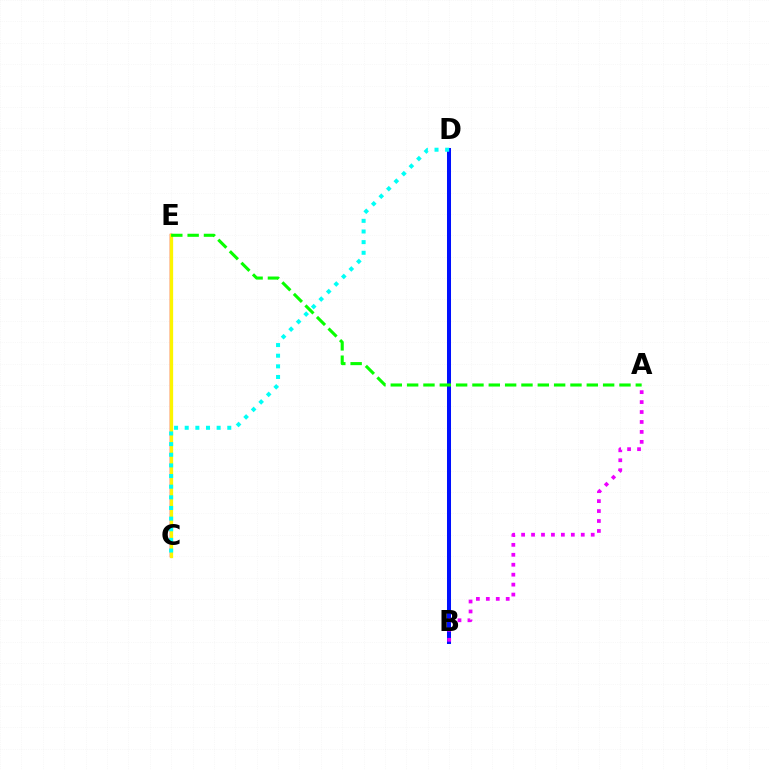{('C', 'E'): [{'color': '#ff0000', 'line_style': 'solid', 'thickness': 1.77}, {'color': '#fcf500', 'line_style': 'solid', 'thickness': 2.36}], ('B', 'D'): [{'color': '#0010ff', 'line_style': 'solid', 'thickness': 2.89}], ('A', 'B'): [{'color': '#ee00ff', 'line_style': 'dotted', 'thickness': 2.7}], ('A', 'E'): [{'color': '#08ff00', 'line_style': 'dashed', 'thickness': 2.22}], ('C', 'D'): [{'color': '#00fff6', 'line_style': 'dotted', 'thickness': 2.89}]}